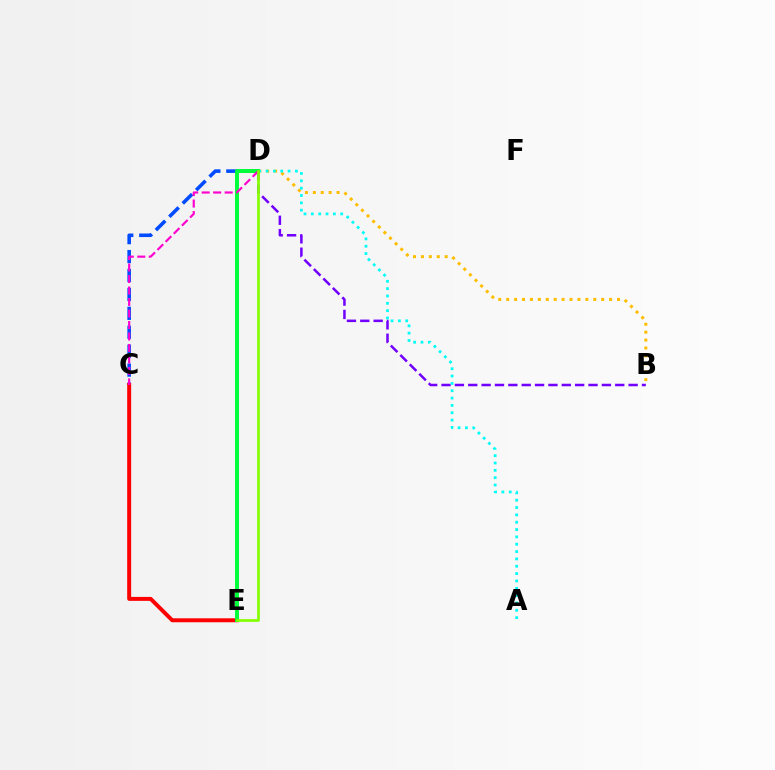{('B', 'D'): [{'color': '#ffbd00', 'line_style': 'dotted', 'thickness': 2.15}, {'color': '#7200ff', 'line_style': 'dashed', 'thickness': 1.82}], ('C', 'D'): [{'color': '#004bff', 'line_style': 'dashed', 'thickness': 2.57}, {'color': '#ff00cf', 'line_style': 'dashed', 'thickness': 1.56}], ('C', 'E'): [{'color': '#ff0000', 'line_style': 'solid', 'thickness': 2.85}], ('A', 'D'): [{'color': '#00fff6', 'line_style': 'dotted', 'thickness': 1.99}], ('D', 'E'): [{'color': '#00ff39', 'line_style': 'solid', 'thickness': 2.85}, {'color': '#84ff00', 'line_style': 'solid', 'thickness': 1.96}]}